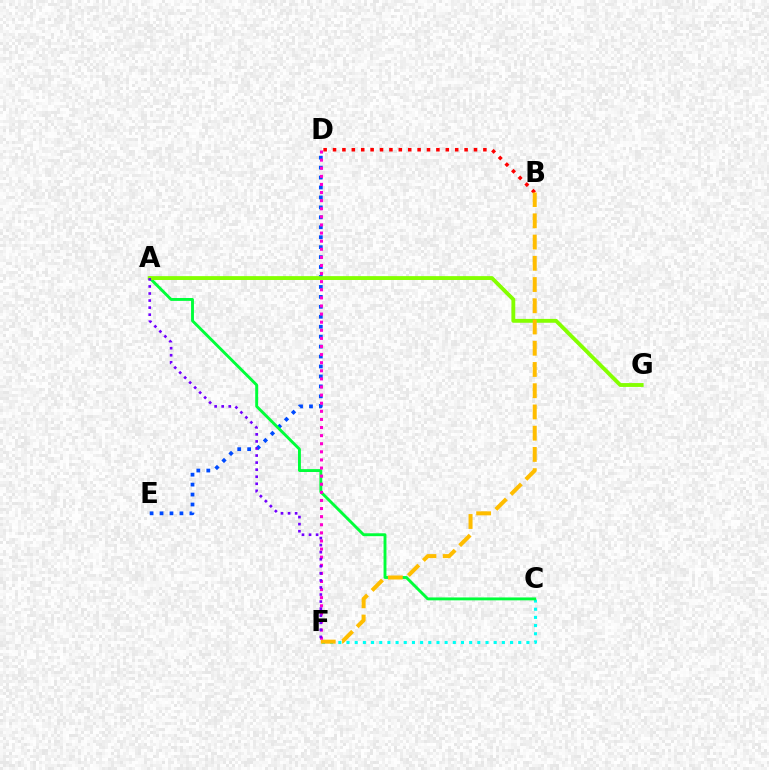{('B', 'D'): [{'color': '#ff0000', 'line_style': 'dotted', 'thickness': 2.55}], ('C', 'F'): [{'color': '#00fff6', 'line_style': 'dotted', 'thickness': 2.22}], ('D', 'E'): [{'color': '#004bff', 'line_style': 'dotted', 'thickness': 2.7}], ('A', 'C'): [{'color': '#00ff39', 'line_style': 'solid', 'thickness': 2.08}], ('A', 'G'): [{'color': '#84ff00', 'line_style': 'solid', 'thickness': 2.78}], ('B', 'F'): [{'color': '#ffbd00', 'line_style': 'dashed', 'thickness': 2.88}], ('D', 'F'): [{'color': '#ff00cf', 'line_style': 'dotted', 'thickness': 2.2}], ('A', 'F'): [{'color': '#7200ff', 'line_style': 'dotted', 'thickness': 1.92}]}